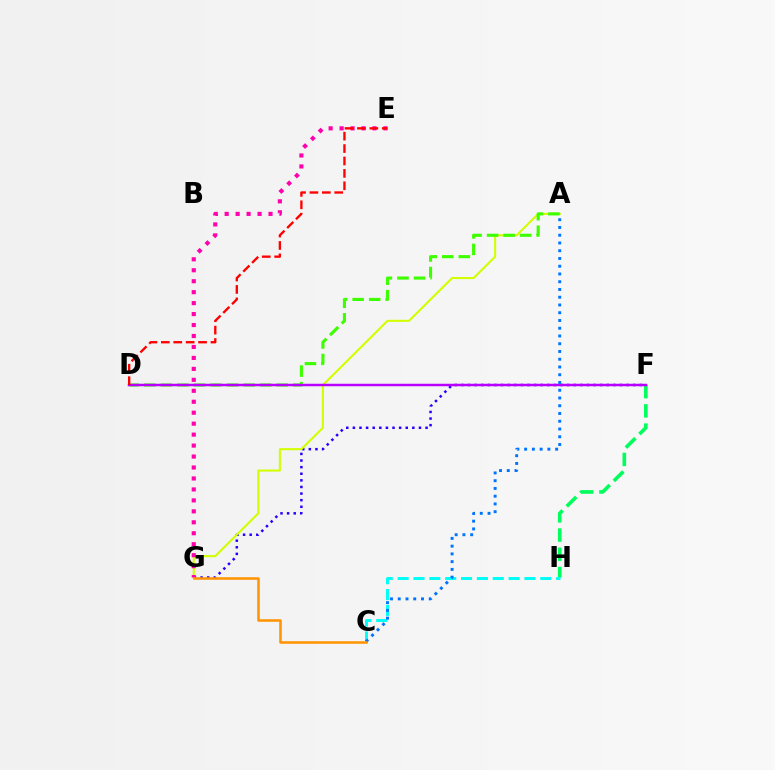{('F', 'G'): [{'color': '#2500ff', 'line_style': 'dotted', 'thickness': 1.8}], ('A', 'G'): [{'color': '#d1ff00', 'line_style': 'solid', 'thickness': 1.5}], ('E', 'G'): [{'color': '#ff00ac', 'line_style': 'dotted', 'thickness': 2.98}], ('F', 'H'): [{'color': '#00ff5c', 'line_style': 'dashed', 'thickness': 2.61}], ('C', 'H'): [{'color': '#00fff6', 'line_style': 'dashed', 'thickness': 2.15}], ('A', 'D'): [{'color': '#3dff00', 'line_style': 'dashed', 'thickness': 2.25}], ('D', 'F'): [{'color': '#b900ff', 'line_style': 'solid', 'thickness': 1.79}], ('D', 'E'): [{'color': '#ff0000', 'line_style': 'dashed', 'thickness': 1.69}], ('A', 'C'): [{'color': '#0074ff', 'line_style': 'dotted', 'thickness': 2.11}], ('C', 'G'): [{'color': '#ff9400', 'line_style': 'solid', 'thickness': 1.83}]}